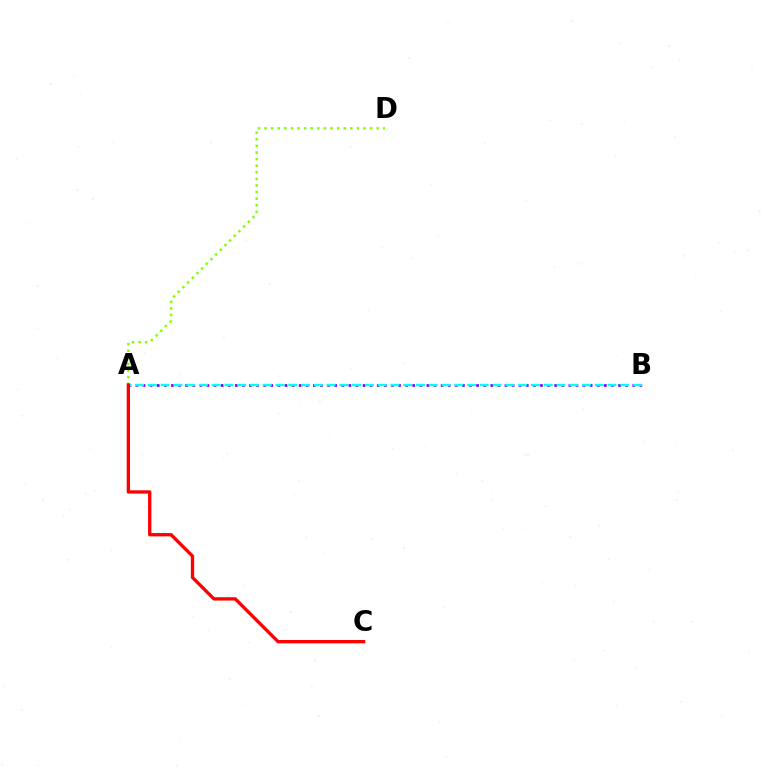{('A', 'D'): [{'color': '#84ff00', 'line_style': 'dotted', 'thickness': 1.79}], ('A', 'B'): [{'color': '#7200ff', 'line_style': 'dotted', 'thickness': 1.93}, {'color': '#00fff6', 'line_style': 'dashed', 'thickness': 1.73}], ('A', 'C'): [{'color': '#ff0000', 'line_style': 'solid', 'thickness': 2.39}]}